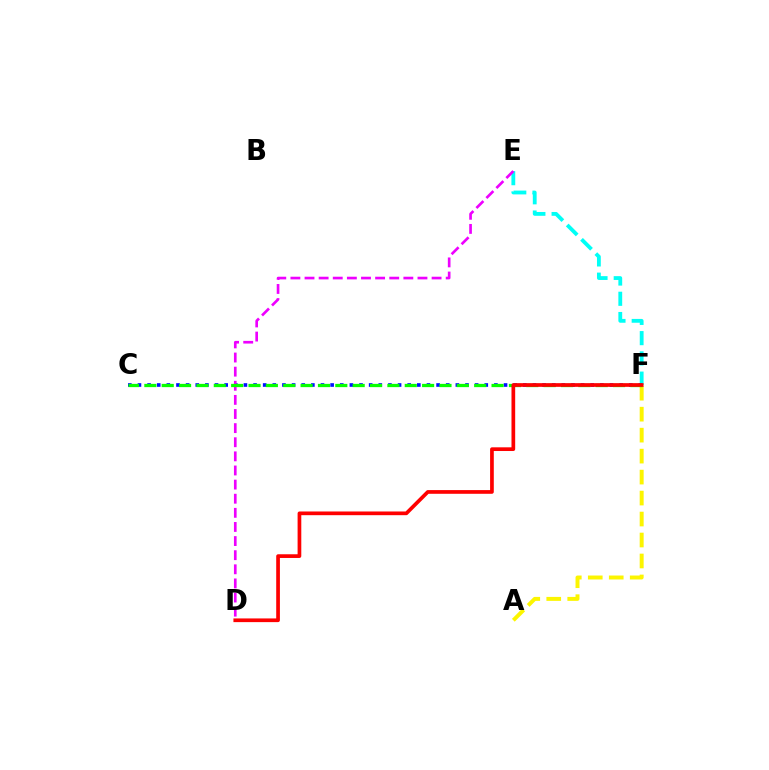{('A', 'F'): [{'color': '#fcf500', 'line_style': 'dashed', 'thickness': 2.85}], ('E', 'F'): [{'color': '#00fff6', 'line_style': 'dashed', 'thickness': 2.75}], ('C', 'F'): [{'color': '#0010ff', 'line_style': 'dotted', 'thickness': 2.62}, {'color': '#08ff00', 'line_style': 'dashed', 'thickness': 2.36}], ('D', 'E'): [{'color': '#ee00ff', 'line_style': 'dashed', 'thickness': 1.92}], ('D', 'F'): [{'color': '#ff0000', 'line_style': 'solid', 'thickness': 2.66}]}